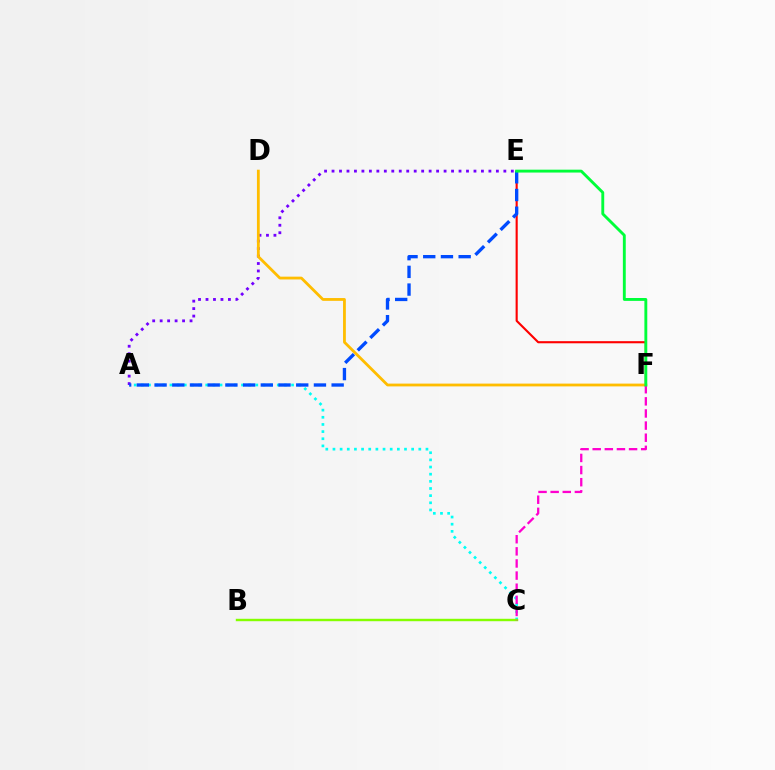{('A', 'C'): [{'color': '#00fff6', 'line_style': 'dotted', 'thickness': 1.94}], ('E', 'F'): [{'color': '#ff0000', 'line_style': 'solid', 'thickness': 1.53}, {'color': '#00ff39', 'line_style': 'solid', 'thickness': 2.07}], ('A', 'E'): [{'color': '#7200ff', 'line_style': 'dotted', 'thickness': 2.03}, {'color': '#004bff', 'line_style': 'dashed', 'thickness': 2.41}], ('D', 'F'): [{'color': '#ffbd00', 'line_style': 'solid', 'thickness': 2.02}], ('B', 'C'): [{'color': '#84ff00', 'line_style': 'solid', 'thickness': 1.75}], ('C', 'F'): [{'color': '#ff00cf', 'line_style': 'dashed', 'thickness': 1.65}]}